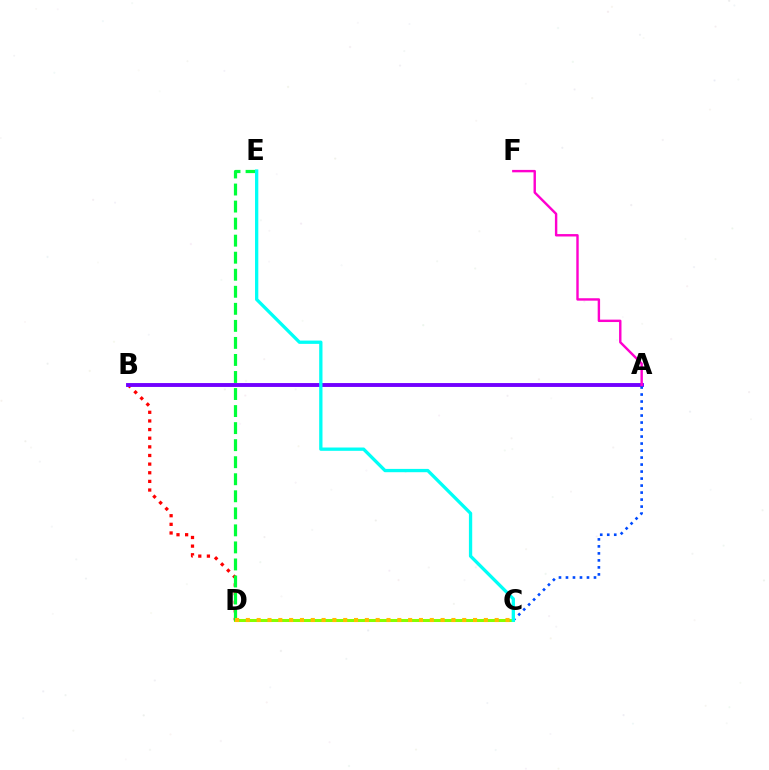{('C', 'D'): [{'color': '#84ff00', 'line_style': 'solid', 'thickness': 2.18}, {'color': '#ffbd00', 'line_style': 'dotted', 'thickness': 2.94}], ('B', 'D'): [{'color': '#ff0000', 'line_style': 'dotted', 'thickness': 2.35}], ('A', 'B'): [{'color': '#7200ff', 'line_style': 'solid', 'thickness': 2.8}], ('D', 'E'): [{'color': '#00ff39', 'line_style': 'dashed', 'thickness': 2.32}], ('A', 'C'): [{'color': '#004bff', 'line_style': 'dotted', 'thickness': 1.9}], ('C', 'E'): [{'color': '#00fff6', 'line_style': 'solid', 'thickness': 2.38}], ('A', 'F'): [{'color': '#ff00cf', 'line_style': 'solid', 'thickness': 1.74}]}